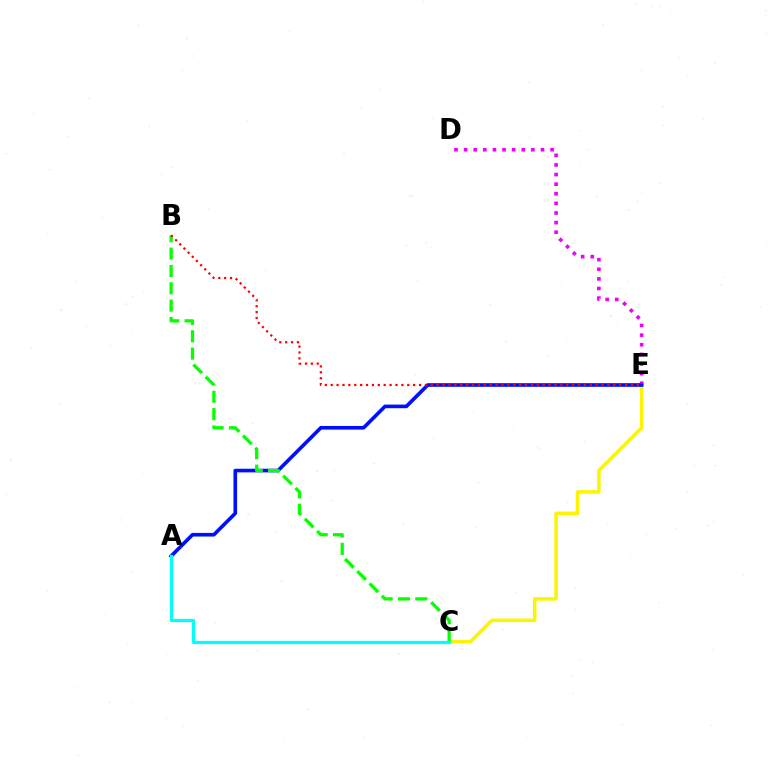{('D', 'E'): [{'color': '#ee00ff', 'line_style': 'dotted', 'thickness': 2.61}], ('C', 'E'): [{'color': '#fcf500', 'line_style': 'solid', 'thickness': 2.54}], ('A', 'E'): [{'color': '#0010ff', 'line_style': 'solid', 'thickness': 2.62}], ('B', 'C'): [{'color': '#08ff00', 'line_style': 'dashed', 'thickness': 2.36}], ('A', 'C'): [{'color': '#00fff6', 'line_style': 'solid', 'thickness': 2.32}], ('B', 'E'): [{'color': '#ff0000', 'line_style': 'dotted', 'thickness': 1.6}]}